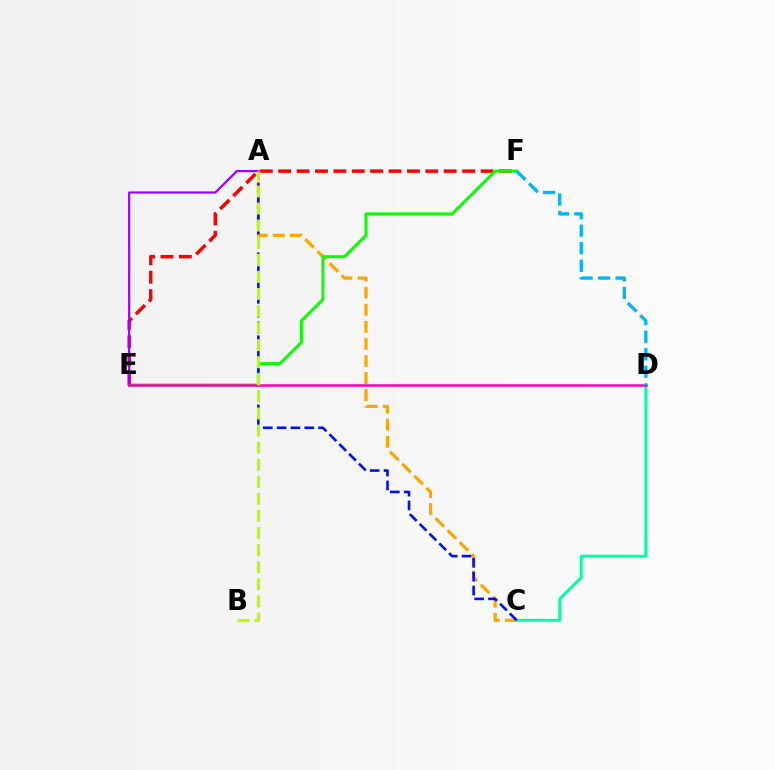{('E', 'F'): [{'color': '#ff0000', 'line_style': 'dashed', 'thickness': 2.5}, {'color': '#08ff00', 'line_style': 'solid', 'thickness': 2.14}], ('A', 'C'): [{'color': '#ffa500', 'line_style': 'dashed', 'thickness': 2.32}, {'color': '#0010ff', 'line_style': 'dashed', 'thickness': 1.88}], ('C', 'D'): [{'color': '#00ff9d', 'line_style': 'solid', 'thickness': 2.05}], ('A', 'E'): [{'color': '#9b00ff', 'line_style': 'solid', 'thickness': 1.58}], ('D', 'E'): [{'color': '#ff00bd', 'line_style': 'solid', 'thickness': 1.84}], ('D', 'F'): [{'color': '#00b5ff', 'line_style': 'dashed', 'thickness': 2.39}], ('A', 'B'): [{'color': '#b3ff00', 'line_style': 'dashed', 'thickness': 2.32}]}